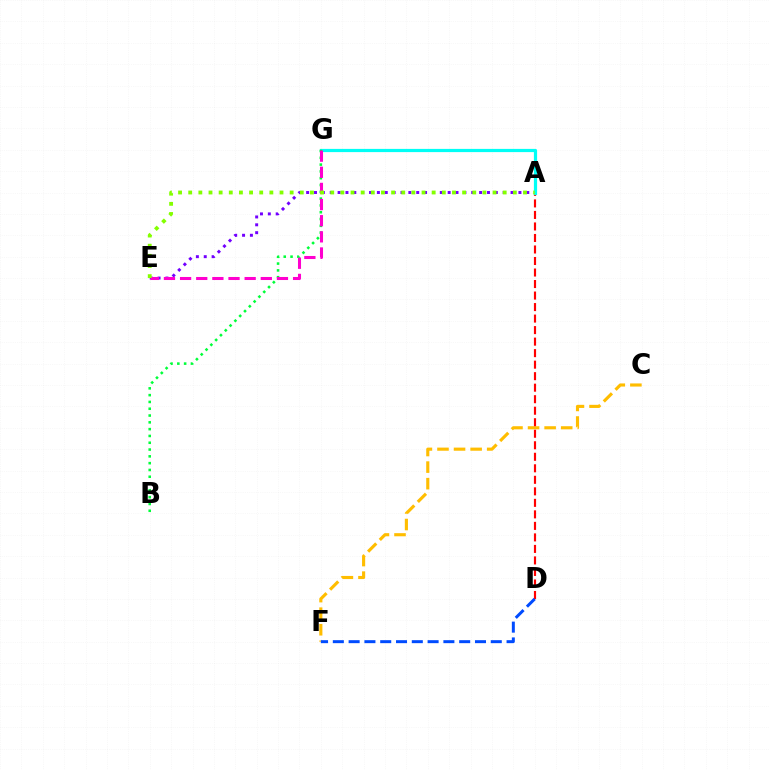{('C', 'F'): [{'color': '#ffbd00', 'line_style': 'dashed', 'thickness': 2.25}], ('A', 'D'): [{'color': '#ff0000', 'line_style': 'dashed', 'thickness': 1.56}], ('D', 'F'): [{'color': '#004bff', 'line_style': 'dashed', 'thickness': 2.15}], ('A', 'E'): [{'color': '#7200ff', 'line_style': 'dotted', 'thickness': 2.14}, {'color': '#84ff00', 'line_style': 'dotted', 'thickness': 2.76}], ('A', 'G'): [{'color': '#00fff6', 'line_style': 'solid', 'thickness': 2.31}], ('B', 'G'): [{'color': '#00ff39', 'line_style': 'dotted', 'thickness': 1.85}], ('E', 'G'): [{'color': '#ff00cf', 'line_style': 'dashed', 'thickness': 2.19}]}